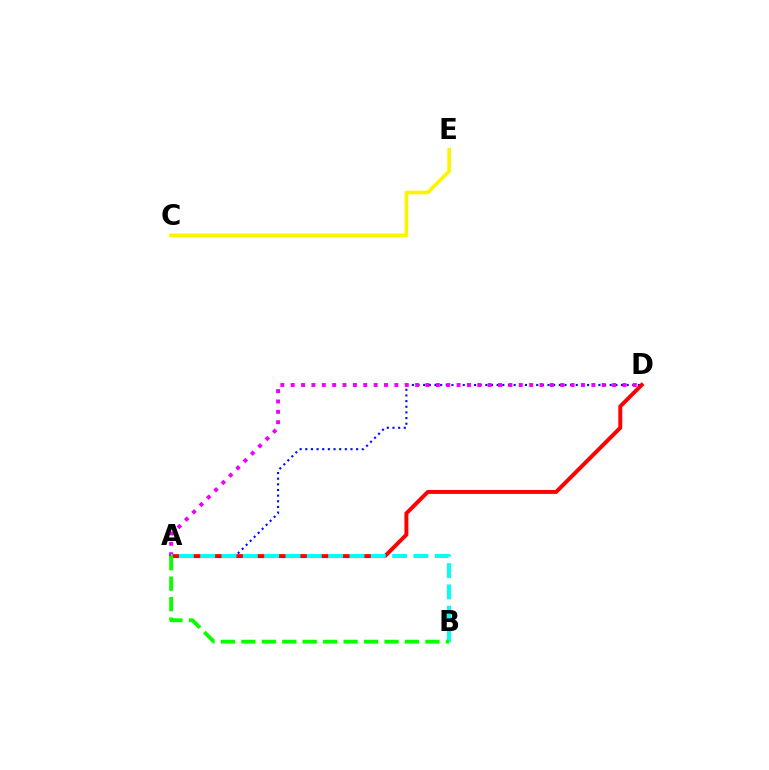{('C', 'E'): [{'color': '#fcf500', 'line_style': 'solid', 'thickness': 2.63}], ('A', 'D'): [{'color': '#0010ff', 'line_style': 'dotted', 'thickness': 1.54}, {'color': '#ff0000', 'line_style': 'solid', 'thickness': 2.84}, {'color': '#ee00ff', 'line_style': 'dotted', 'thickness': 2.82}], ('A', 'B'): [{'color': '#00fff6', 'line_style': 'dashed', 'thickness': 2.9}, {'color': '#08ff00', 'line_style': 'dashed', 'thickness': 2.78}]}